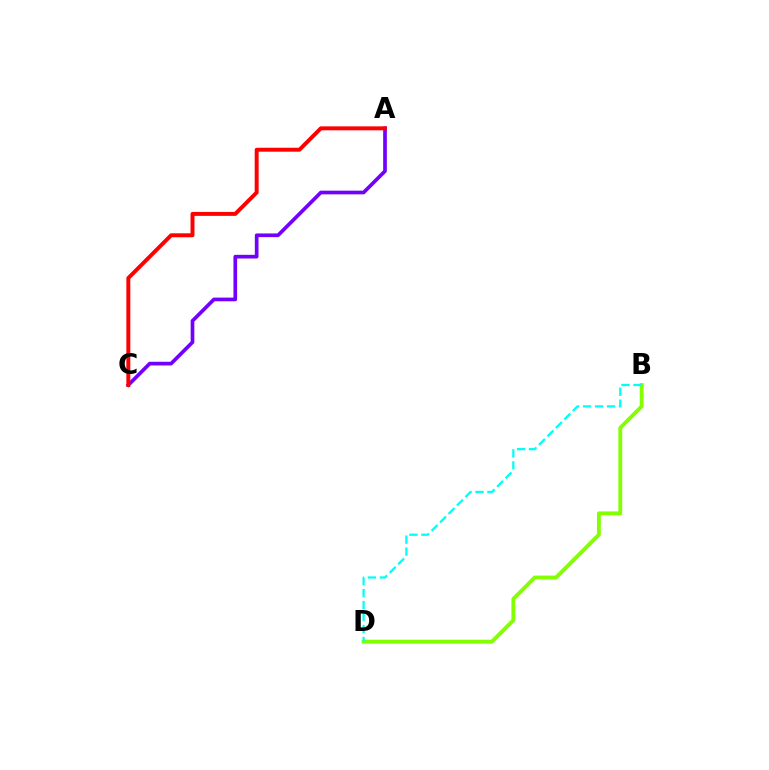{('A', 'C'): [{'color': '#7200ff', 'line_style': 'solid', 'thickness': 2.65}, {'color': '#ff0000', 'line_style': 'solid', 'thickness': 2.84}], ('B', 'D'): [{'color': '#84ff00', 'line_style': 'solid', 'thickness': 2.78}, {'color': '#00fff6', 'line_style': 'dashed', 'thickness': 1.63}]}